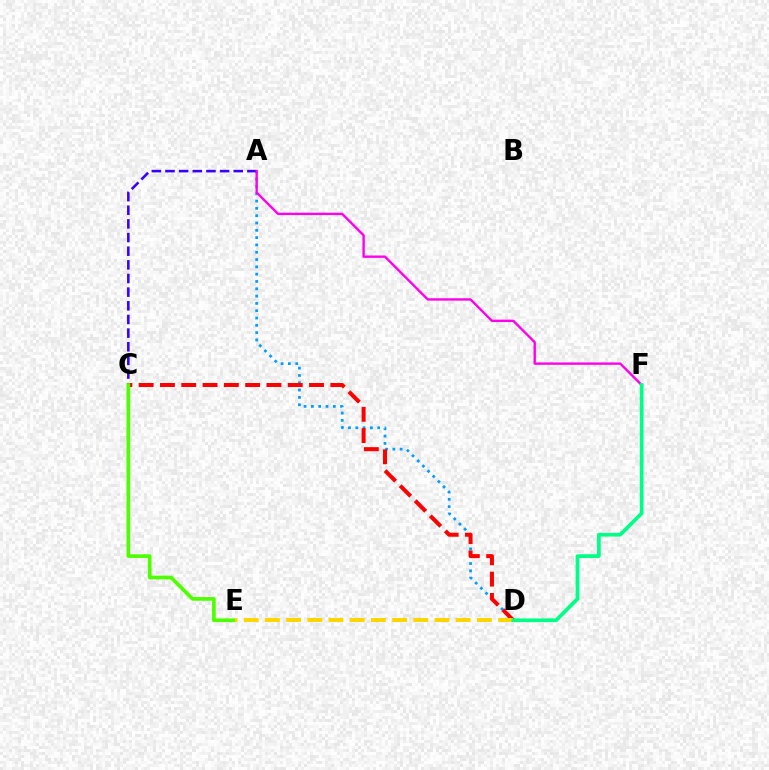{('A', 'D'): [{'color': '#009eff', 'line_style': 'dotted', 'thickness': 1.99}], ('C', 'D'): [{'color': '#ff0000', 'line_style': 'dashed', 'thickness': 2.89}], ('A', 'C'): [{'color': '#3700ff', 'line_style': 'dashed', 'thickness': 1.85}], ('C', 'E'): [{'color': '#4fff00', 'line_style': 'solid', 'thickness': 2.66}], ('A', 'F'): [{'color': '#ff00ed', 'line_style': 'solid', 'thickness': 1.72}], ('D', 'E'): [{'color': '#ffd500', 'line_style': 'dashed', 'thickness': 2.88}], ('D', 'F'): [{'color': '#00ff86', 'line_style': 'solid', 'thickness': 2.67}]}